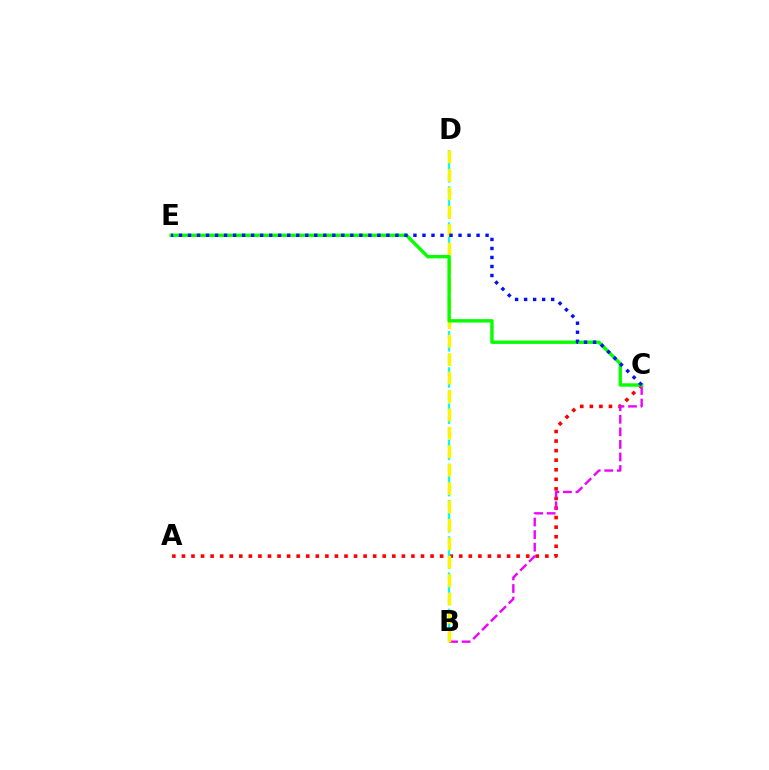{('A', 'C'): [{'color': '#ff0000', 'line_style': 'dotted', 'thickness': 2.6}], ('B', 'D'): [{'color': '#00fff6', 'line_style': 'dashed', 'thickness': 1.64}, {'color': '#fcf500', 'line_style': 'dashed', 'thickness': 2.5}], ('B', 'C'): [{'color': '#ee00ff', 'line_style': 'dashed', 'thickness': 1.71}], ('C', 'E'): [{'color': '#08ff00', 'line_style': 'solid', 'thickness': 2.44}, {'color': '#0010ff', 'line_style': 'dotted', 'thickness': 2.45}]}